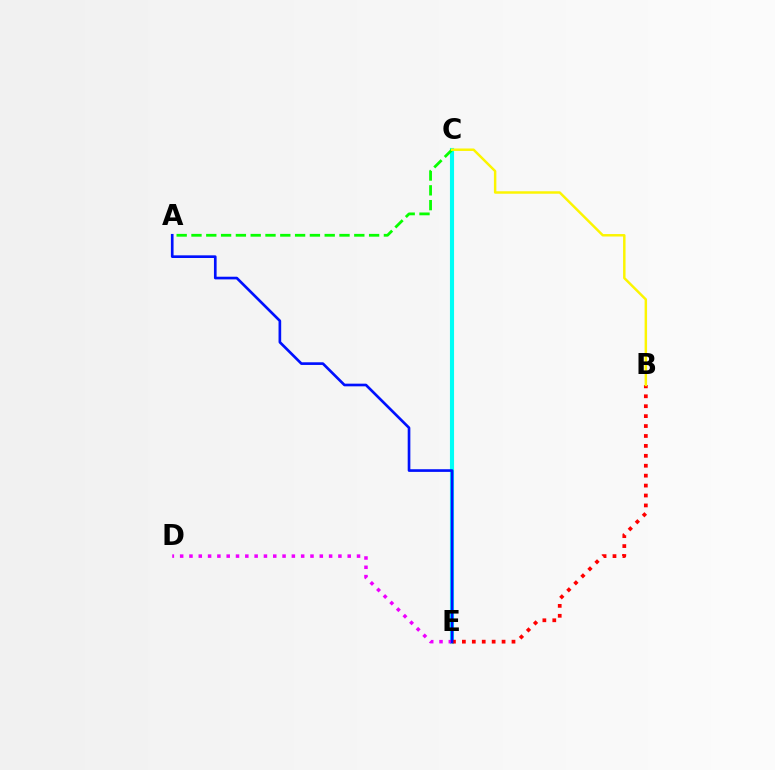{('C', 'E'): [{'color': '#00fff6', 'line_style': 'solid', 'thickness': 2.96}], ('B', 'E'): [{'color': '#ff0000', 'line_style': 'dotted', 'thickness': 2.7}], ('D', 'E'): [{'color': '#ee00ff', 'line_style': 'dotted', 'thickness': 2.53}], ('A', 'E'): [{'color': '#0010ff', 'line_style': 'solid', 'thickness': 1.92}], ('A', 'C'): [{'color': '#08ff00', 'line_style': 'dashed', 'thickness': 2.01}], ('B', 'C'): [{'color': '#fcf500', 'line_style': 'solid', 'thickness': 1.77}]}